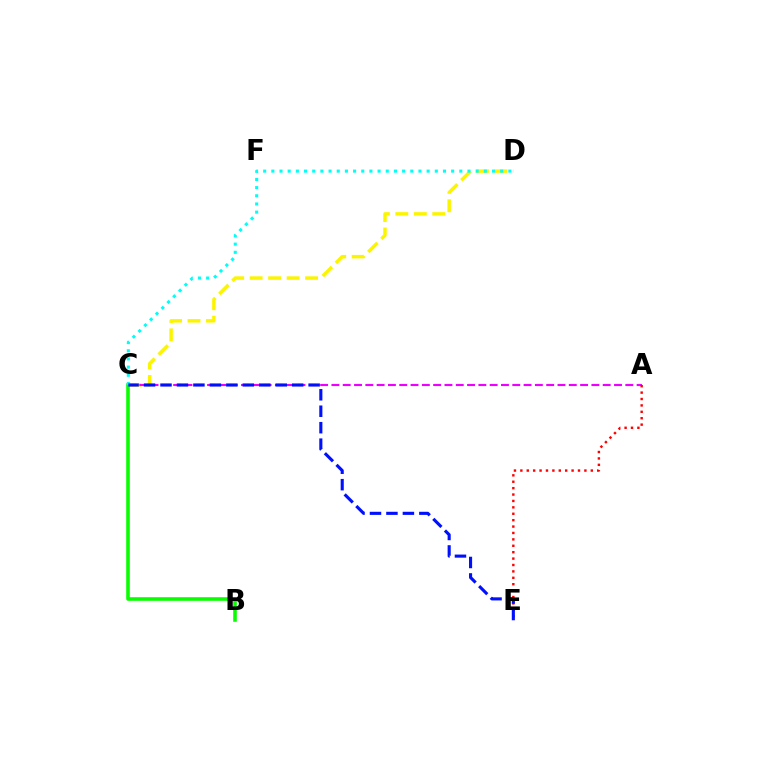{('C', 'D'): [{'color': '#fcf500', 'line_style': 'dashed', 'thickness': 2.51}, {'color': '#00fff6', 'line_style': 'dotted', 'thickness': 2.22}], ('A', 'C'): [{'color': '#ee00ff', 'line_style': 'dashed', 'thickness': 1.54}], ('A', 'E'): [{'color': '#ff0000', 'line_style': 'dotted', 'thickness': 1.74}], ('B', 'C'): [{'color': '#08ff00', 'line_style': 'solid', 'thickness': 2.58}], ('C', 'E'): [{'color': '#0010ff', 'line_style': 'dashed', 'thickness': 2.24}]}